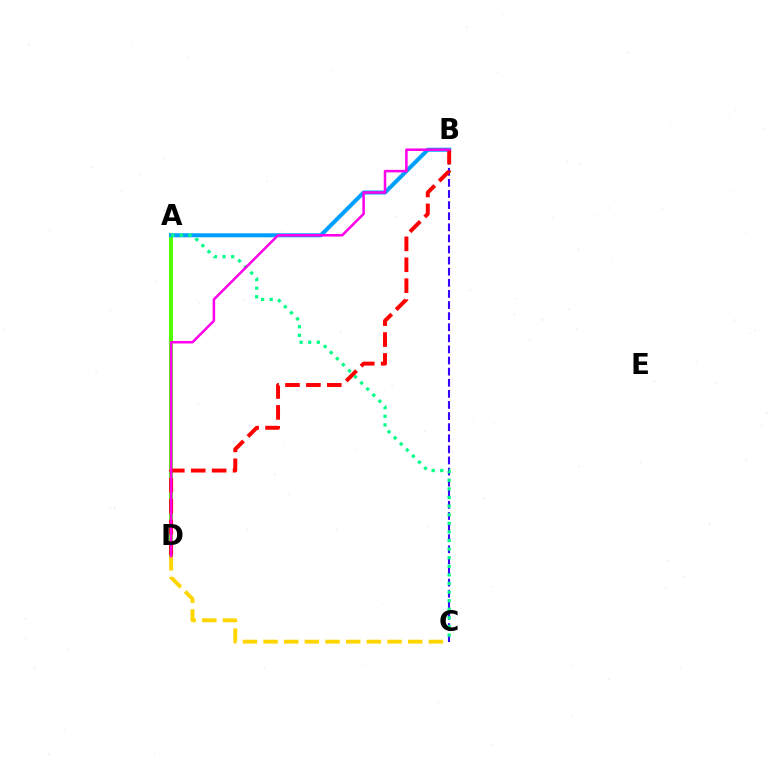{('A', 'D'): [{'color': '#4fff00', 'line_style': 'solid', 'thickness': 2.86}], ('A', 'B'): [{'color': '#009eff', 'line_style': 'solid', 'thickness': 2.89}], ('B', 'C'): [{'color': '#3700ff', 'line_style': 'dashed', 'thickness': 1.51}], ('C', 'D'): [{'color': '#ffd500', 'line_style': 'dashed', 'thickness': 2.81}], ('B', 'D'): [{'color': '#ff0000', 'line_style': 'dashed', 'thickness': 2.84}, {'color': '#ff00ed', 'line_style': 'solid', 'thickness': 1.81}], ('A', 'C'): [{'color': '#00ff86', 'line_style': 'dotted', 'thickness': 2.34}]}